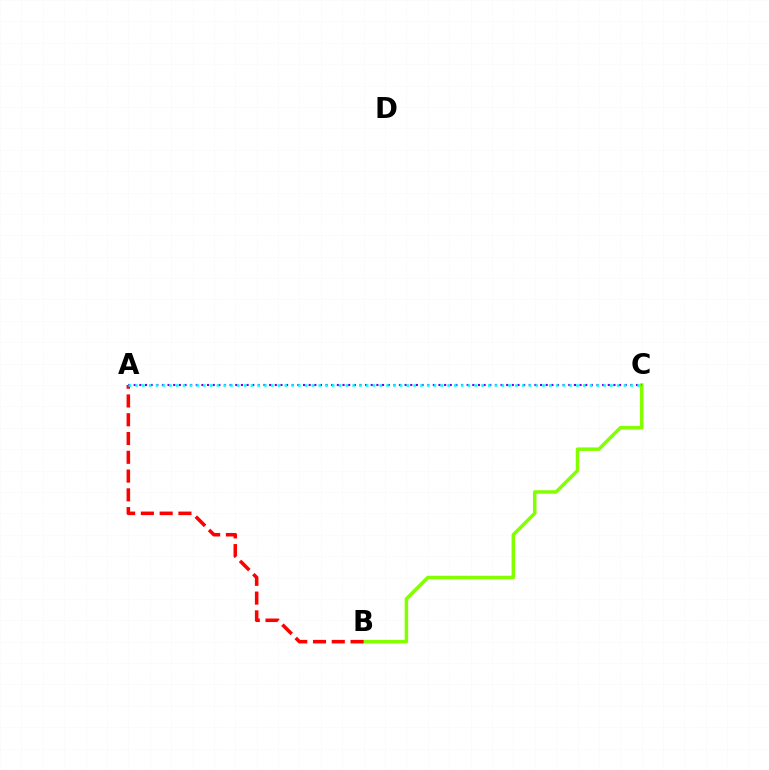{('B', 'C'): [{'color': '#84ff00', 'line_style': 'solid', 'thickness': 2.52}], ('A', 'B'): [{'color': '#ff0000', 'line_style': 'dashed', 'thickness': 2.55}], ('A', 'C'): [{'color': '#7200ff', 'line_style': 'dotted', 'thickness': 1.53}, {'color': '#00fff6', 'line_style': 'dotted', 'thickness': 1.84}]}